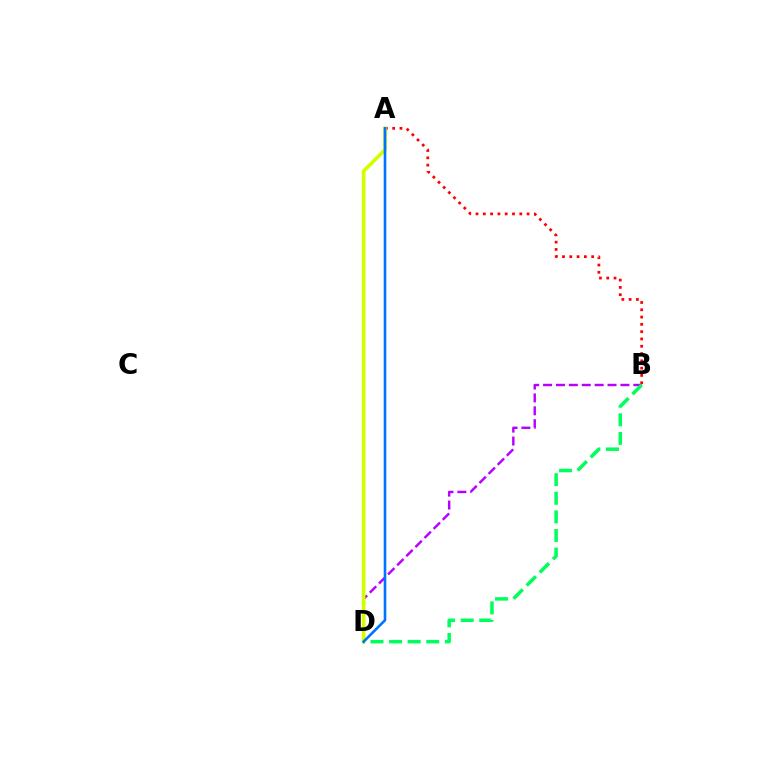{('B', 'D'): [{'color': '#b900ff', 'line_style': 'dashed', 'thickness': 1.75}, {'color': '#00ff5c', 'line_style': 'dashed', 'thickness': 2.53}], ('A', 'B'): [{'color': '#ff0000', 'line_style': 'dotted', 'thickness': 1.98}], ('A', 'D'): [{'color': '#d1ff00', 'line_style': 'solid', 'thickness': 2.66}, {'color': '#0074ff', 'line_style': 'solid', 'thickness': 1.88}]}